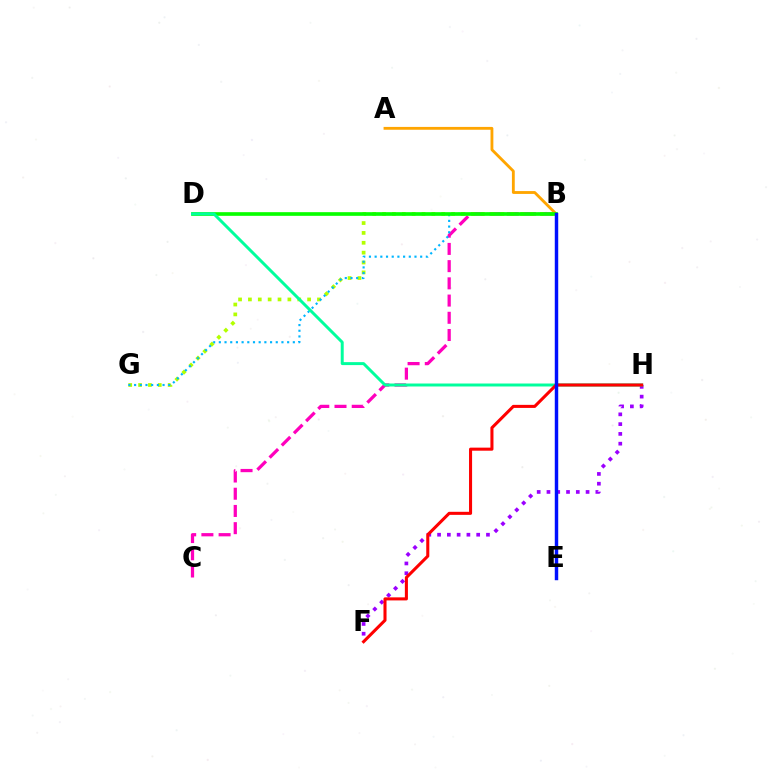{('F', 'H'): [{'color': '#9b00ff', 'line_style': 'dotted', 'thickness': 2.66}, {'color': '#ff0000', 'line_style': 'solid', 'thickness': 2.2}], ('B', 'C'): [{'color': '#ff00bd', 'line_style': 'dashed', 'thickness': 2.34}], ('B', 'G'): [{'color': '#b3ff00', 'line_style': 'dotted', 'thickness': 2.68}, {'color': '#00b5ff', 'line_style': 'dotted', 'thickness': 1.55}], ('A', 'B'): [{'color': '#ffa500', 'line_style': 'solid', 'thickness': 2.05}], ('B', 'D'): [{'color': '#08ff00', 'line_style': 'solid', 'thickness': 2.64}], ('D', 'H'): [{'color': '#00ff9d', 'line_style': 'solid', 'thickness': 2.14}], ('B', 'E'): [{'color': '#0010ff', 'line_style': 'solid', 'thickness': 2.48}]}